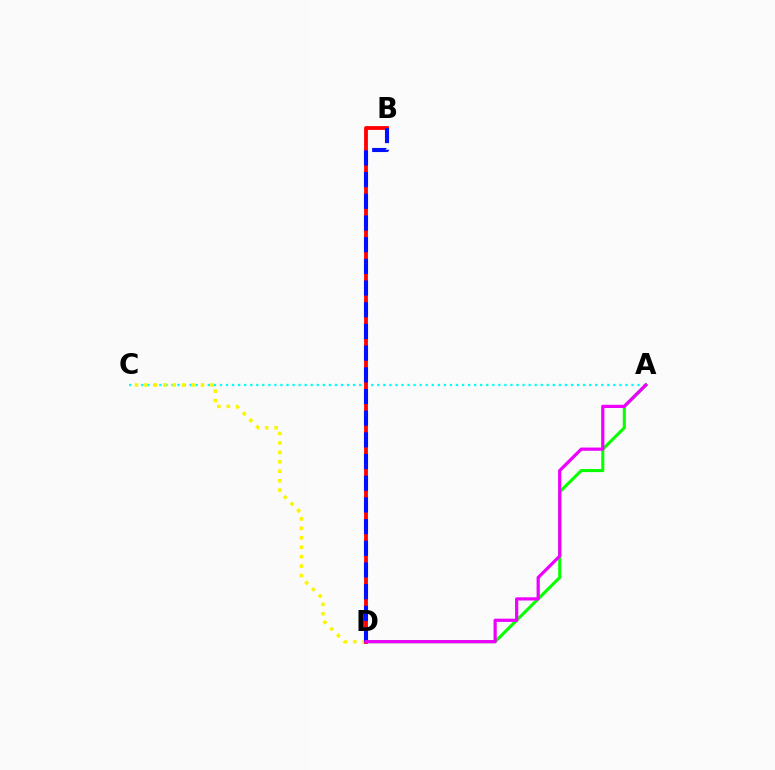{('A', 'C'): [{'color': '#00fff6', 'line_style': 'dotted', 'thickness': 1.64}], ('A', 'D'): [{'color': '#08ff00', 'line_style': 'solid', 'thickness': 2.21}, {'color': '#ee00ff', 'line_style': 'solid', 'thickness': 2.32}], ('C', 'D'): [{'color': '#fcf500', 'line_style': 'dotted', 'thickness': 2.56}], ('B', 'D'): [{'color': '#ff0000', 'line_style': 'solid', 'thickness': 2.75}, {'color': '#0010ff', 'line_style': 'dashed', 'thickness': 2.95}]}